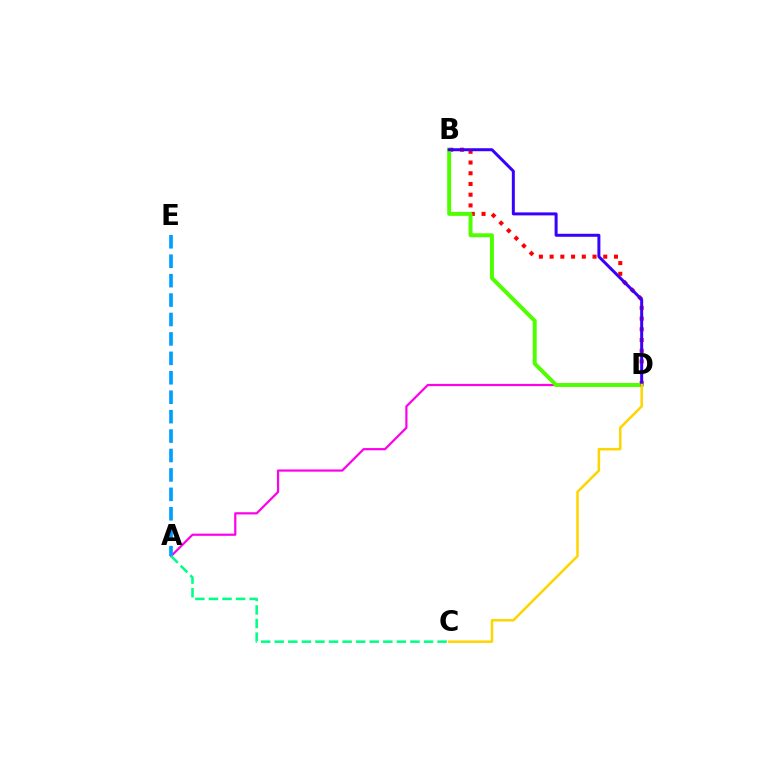{('B', 'D'): [{'color': '#ff0000', 'line_style': 'dotted', 'thickness': 2.91}, {'color': '#4fff00', 'line_style': 'solid', 'thickness': 2.85}, {'color': '#3700ff', 'line_style': 'solid', 'thickness': 2.15}], ('A', 'D'): [{'color': '#ff00ed', 'line_style': 'solid', 'thickness': 1.6}], ('A', 'E'): [{'color': '#009eff', 'line_style': 'dashed', 'thickness': 2.64}], ('A', 'C'): [{'color': '#00ff86', 'line_style': 'dashed', 'thickness': 1.84}], ('C', 'D'): [{'color': '#ffd500', 'line_style': 'solid', 'thickness': 1.82}]}